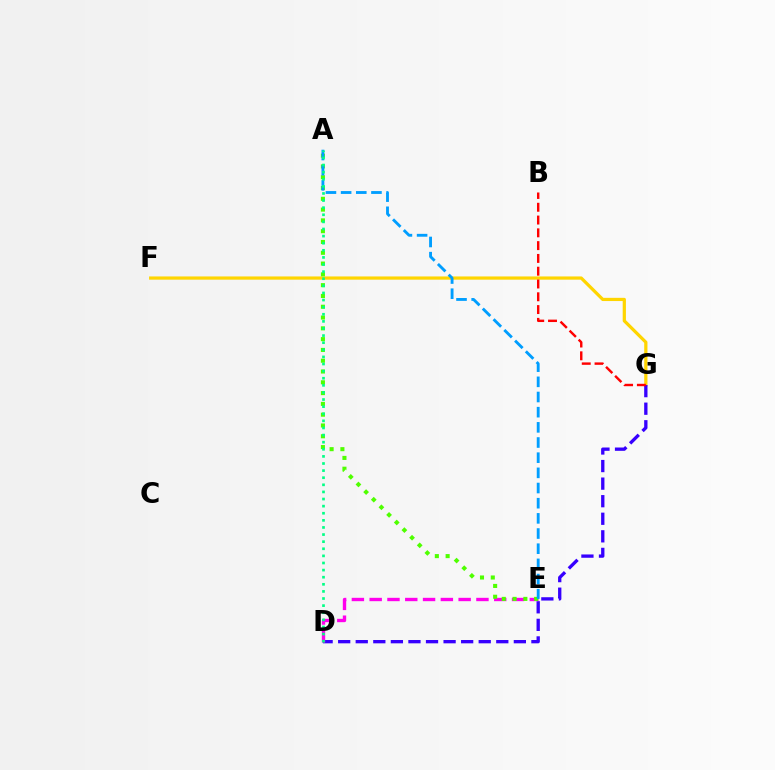{('F', 'G'): [{'color': '#ffd500', 'line_style': 'solid', 'thickness': 2.32}], ('D', 'G'): [{'color': '#3700ff', 'line_style': 'dashed', 'thickness': 2.39}], ('D', 'E'): [{'color': '#ff00ed', 'line_style': 'dashed', 'thickness': 2.42}], ('A', 'E'): [{'color': '#4fff00', 'line_style': 'dotted', 'thickness': 2.93}, {'color': '#009eff', 'line_style': 'dashed', 'thickness': 2.06}], ('B', 'G'): [{'color': '#ff0000', 'line_style': 'dashed', 'thickness': 1.74}], ('A', 'D'): [{'color': '#00ff86', 'line_style': 'dotted', 'thickness': 1.93}]}